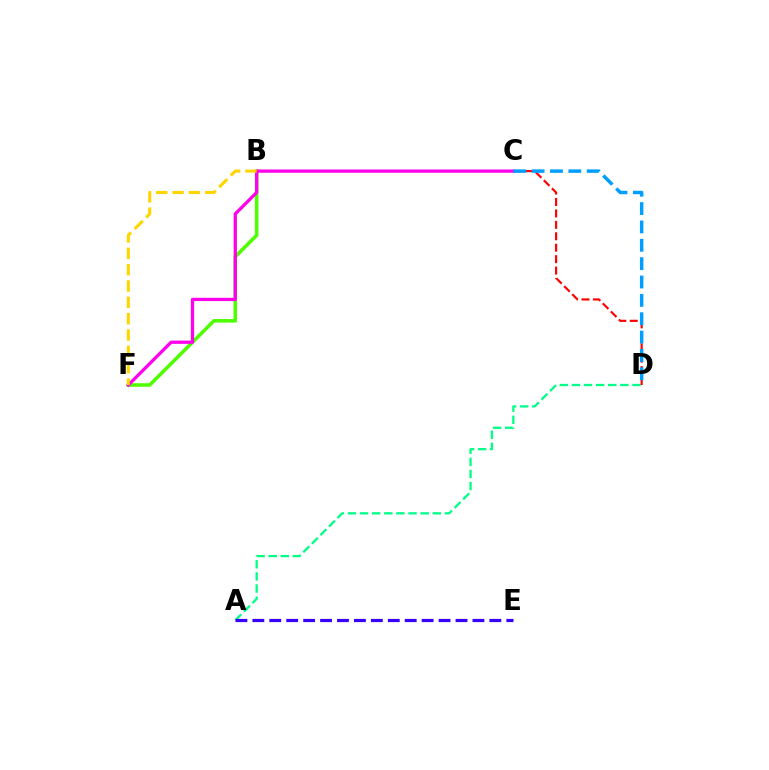{('A', 'D'): [{'color': '#00ff86', 'line_style': 'dashed', 'thickness': 1.65}], ('C', 'D'): [{'color': '#ff0000', 'line_style': 'dashed', 'thickness': 1.55}, {'color': '#009eff', 'line_style': 'dashed', 'thickness': 2.49}], ('B', 'F'): [{'color': '#4fff00', 'line_style': 'solid', 'thickness': 2.56}, {'color': '#ffd500', 'line_style': 'dashed', 'thickness': 2.22}], ('C', 'F'): [{'color': '#ff00ed', 'line_style': 'solid', 'thickness': 2.36}], ('A', 'E'): [{'color': '#3700ff', 'line_style': 'dashed', 'thickness': 2.3}]}